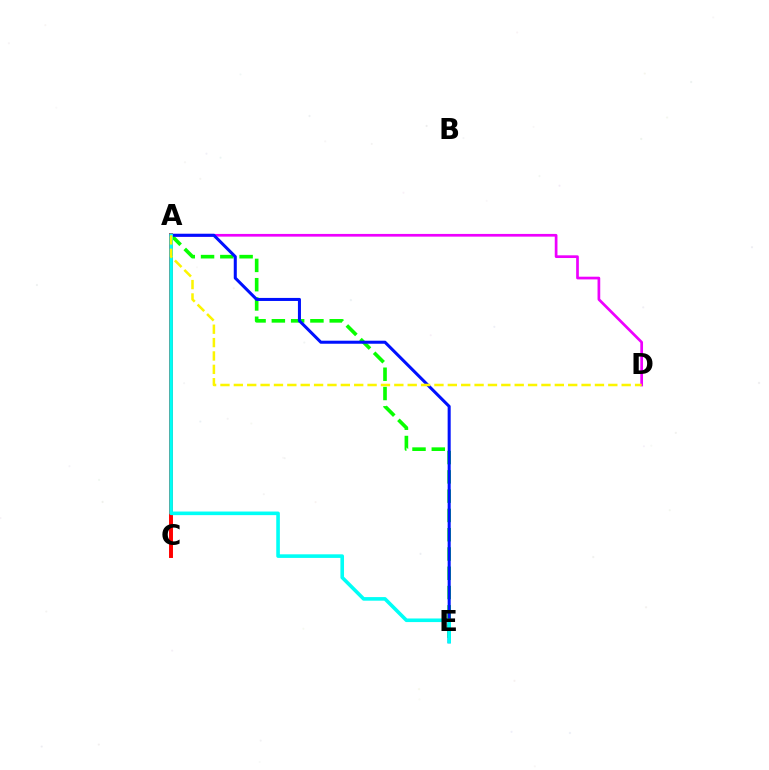{('A', 'D'): [{'color': '#ee00ff', 'line_style': 'solid', 'thickness': 1.95}, {'color': '#fcf500', 'line_style': 'dashed', 'thickness': 1.82}], ('A', 'C'): [{'color': '#ff0000', 'line_style': 'solid', 'thickness': 2.83}], ('A', 'E'): [{'color': '#08ff00', 'line_style': 'dashed', 'thickness': 2.62}, {'color': '#0010ff', 'line_style': 'solid', 'thickness': 2.19}, {'color': '#00fff6', 'line_style': 'solid', 'thickness': 2.59}]}